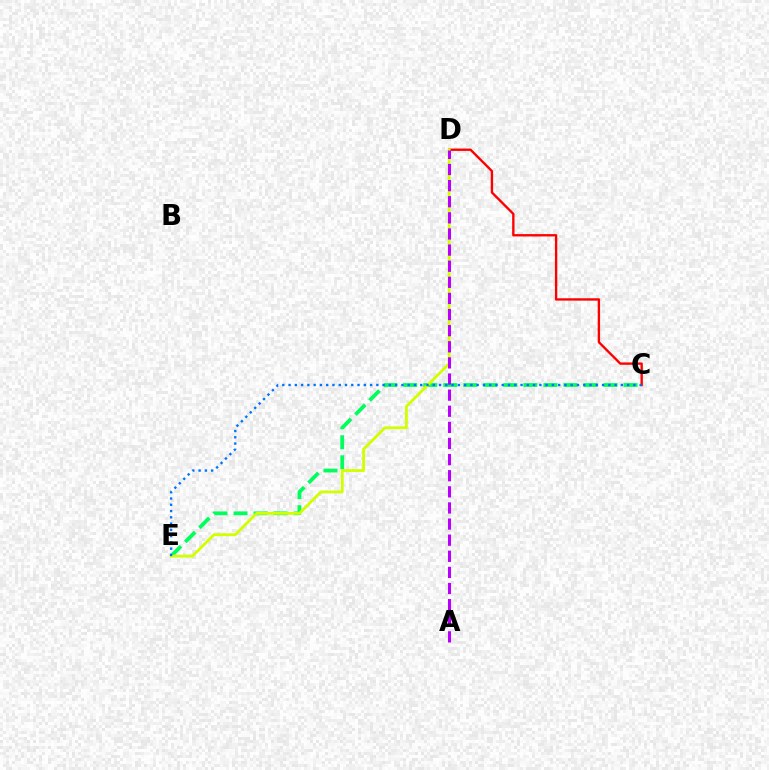{('C', 'E'): [{'color': '#00ff5c', 'line_style': 'dashed', 'thickness': 2.72}, {'color': '#0074ff', 'line_style': 'dotted', 'thickness': 1.7}], ('C', 'D'): [{'color': '#ff0000', 'line_style': 'solid', 'thickness': 1.7}], ('D', 'E'): [{'color': '#d1ff00', 'line_style': 'solid', 'thickness': 2.03}], ('A', 'D'): [{'color': '#b900ff', 'line_style': 'dashed', 'thickness': 2.19}]}